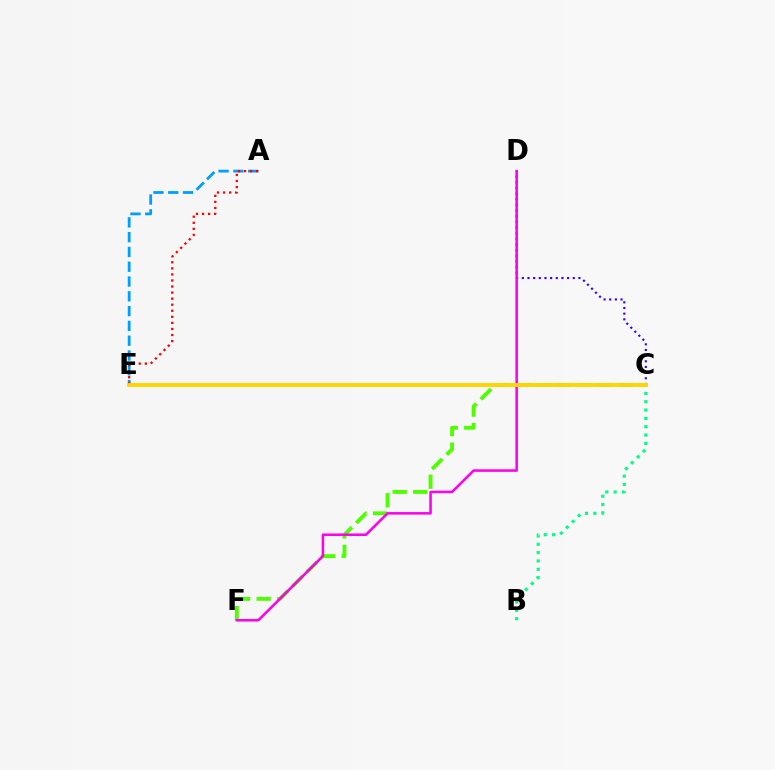{('C', 'D'): [{'color': '#3700ff', 'line_style': 'dotted', 'thickness': 1.54}], ('A', 'E'): [{'color': '#009eff', 'line_style': 'dashed', 'thickness': 2.01}, {'color': '#ff0000', 'line_style': 'dotted', 'thickness': 1.65}], ('C', 'F'): [{'color': '#4fff00', 'line_style': 'dashed', 'thickness': 2.79}], ('B', 'C'): [{'color': '#00ff86', 'line_style': 'dotted', 'thickness': 2.27}], ('D', 'F'): [{'color': '#ff00ed', 'line_style': 'solid', 'thickness': 1.83}], ('C', 'E'): [{'color': '#ffd500', 'line_style': 'solid', 'thickness': 2.8}]}